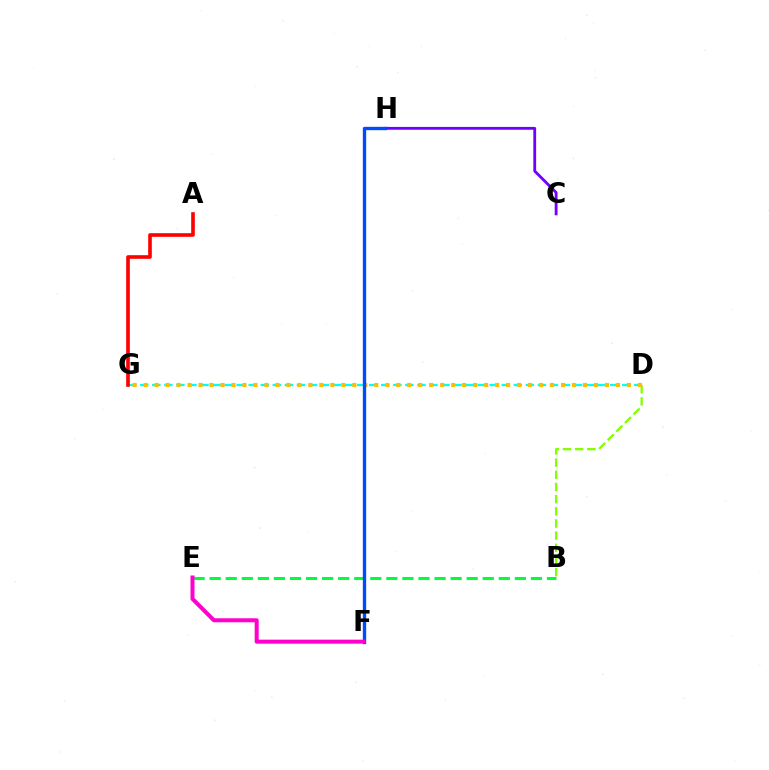{('C', 'H'): [{'color': '#7200ff', 'line_style': 'solid', 'thickness': 2.04}], ('B', 'D'): [{'color': '#84ff00', 'line_style': 'dashed', 'thickness': 1.65}], ('D', 'G'): [{'color': '#00fff6', 'line_style': 'dashed', 'thickness': 1.64}, {'color': '#ffbd00', 'line_style': 'dotted', 'thickness': 2.98}], ('A', 'G'): [{'color': '#ff0000', 'line_style': 'solid', 'thickness': 2.61}], ('B', 'E'): [{'color': '#00ff39', 'line_style': 'dashed', 'thickness': 2.18}], ('F', 'H'): [{'color': '#004bff', 'line_style': 'solid', 'thickness': 2.42}], ('E', 'F'): [{'color': '#ff00cf', 'line_style': 'solid', 'thickness': 2.89}]}